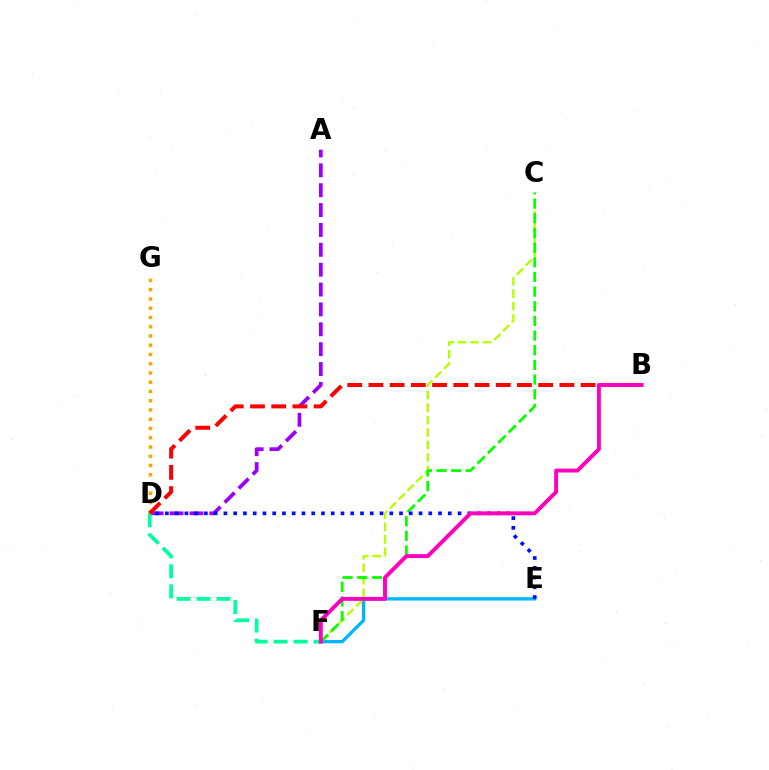{('A', 'D'): [{'color': '#9b00ff', 'line_style': 'dashed', 'thickness': 2.7}], ('E', 'F'): [{'color': '#00b5ff', 'line_style': 'solid', 'thickness': 2.37}], ('C', 'F'): [{'color': '#b3ff00', 'line_style': 'dashed', 'thickness': 1.69}, {'color': '#08ff00', 'line_style': 'dashed', 'thickness': 1.99}], ('D', 'G'): [{'color': '#ffa500', 'line_style': 'dotted', 'thickness': 2.51}], ('D', 'F'): [{'color': '#00ff9d', 'line_style': 'dashed', 'thickness': 2.71}], ('D', 'E'): [{'color': '#0010ff', 'line_style': 'dotted', 'thickness': 2.65}], ('B', 'D'): [{'color': '#ff0000', 'line_style': 'dashed', 'thickness': 2.88}], ('B', 'F'): [{'color': '#ff00bd', 'line_style': 'solid', 'thickness': 2.82}]}